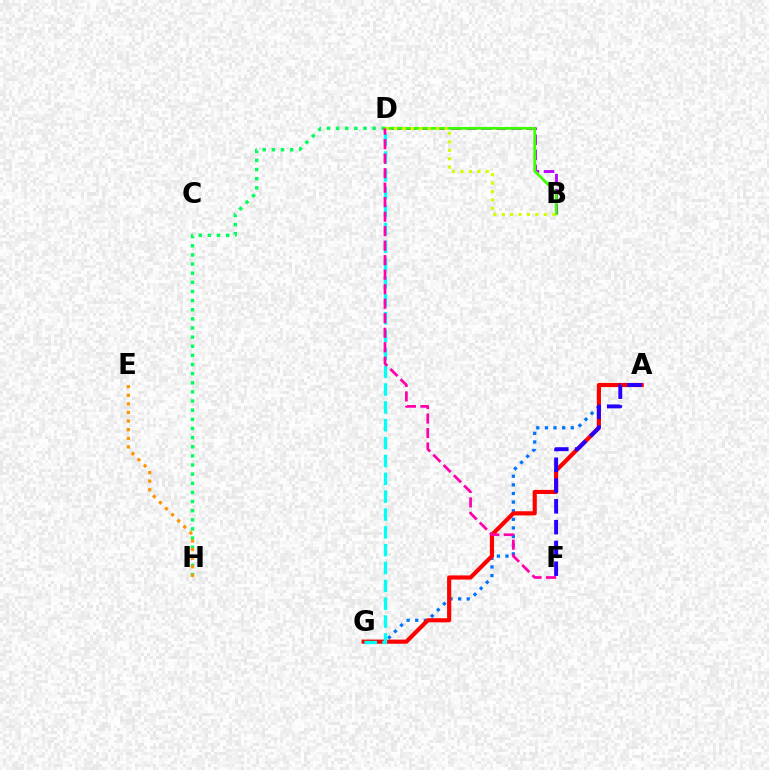{('B', 'D'): [{'color': '#b900ff', 'line_style': 'dashed', 'thickness': 2.05}, {'color': '#3dff00', 'line_style': 'solid', 'thickness': 1.99}, {'color': '#d1ff00', 'line_style': 'dotted', 'thickness': 2.29}], ('D', 'H'): [{'color': '#00ff5c', 'line_style': 'dotted', 'thickness': 2.48}], ('A', 'G'): [{'color': '#0074ff', 'line_style': 'dotted', 'thickness': 2.34}, {'color': '#ff0000', 'line_style': 'solid', 'thickness': 2.99}], ('A', 'F'): [{'color': '#2500ff', 'line_style': 'dashed', 'thickness': 2.82}], ('D', 'G'): [{'color': '#00fff6', 'line_style': 'dashed', 'thickness': 2.42}], ('E', 'H'): [{'color': '#ff9400', 'line_style': 'dotted', 'thickness': 2.34}], ('D', 'F'): [{'color': '#ff00ac', 'line_style': 'dashed', 'thickness': 1.97}]}